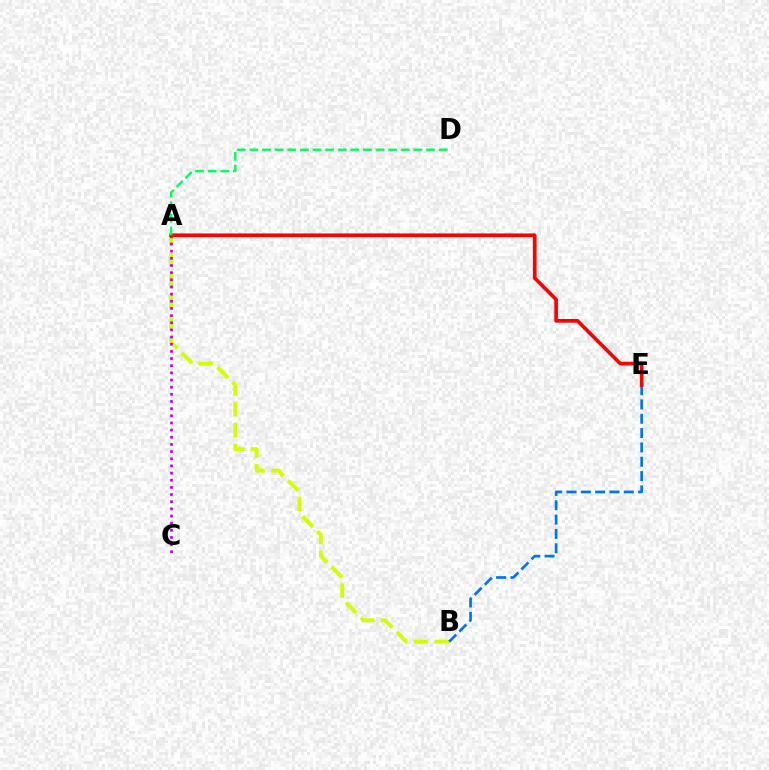{('A', 'B'): [{'color': '#d1ff00', 'line_style': 'dashed', 'thickness': 2.84}], ('A', 'C'): [{'color': '#b900ff', 'line_style': 'dotted', 'thickness': 1.94}], ('B', 'E'): [{'color': '#0074ff', 'line_style': 'dashed', 'thickness': 1.95}], ('A', 'E'): [{'color': '#ff0000', 'line_style': 'solid', 'thickness': 2.65}], ('A', 'D'): [{'color': '#00ff5c', 'line_style': 'dashed', 'thickness': 1.71}]}